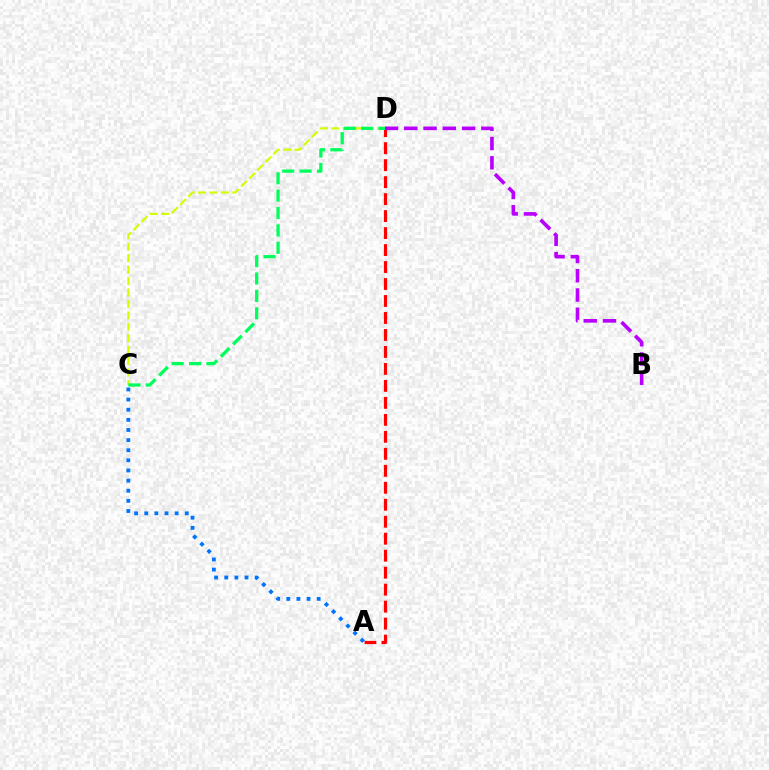{('C', 'D'): [{'color': '#d1ff00', 'line_style': 'dashed', 'thickness': 1.55}, {'color': '#00ff5c', 'line_style': 'dashed', 'thickness': 2.36}], ('A', 'D'): [{'color': '#ff0000', 'line_style': 'dashed', 'thickness': 2.31}], ('A', 'C'): [{'color': '#0074ff', 'line_style': 'dotted', 'thickness': 2.75}], ('B', 'D'): [{'color': '#b900ff', 'line_style': 'dashed', 'thickness': 2.62}]}